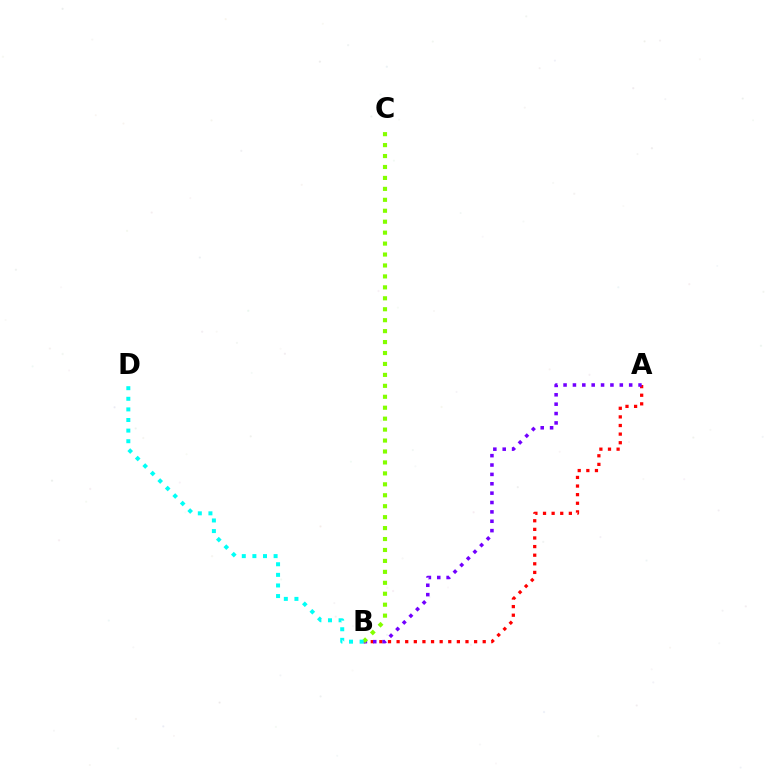{('A', 'B'): [{'color': '#ff0000', 'line_style': 'dotted', 'thickness': 2.34}, {'color': '#7200ff', 'line_style': 'dotted', 'thickness': 2.55}], ('B', 'C'): [{'color': '#84ff00', 'line_style': 'dotted', 'thickness': 2.97}], ('B', 'D'): [{'color': '#00fff6', 'line_style': 'dotted', 'thickness': 2.88}]}